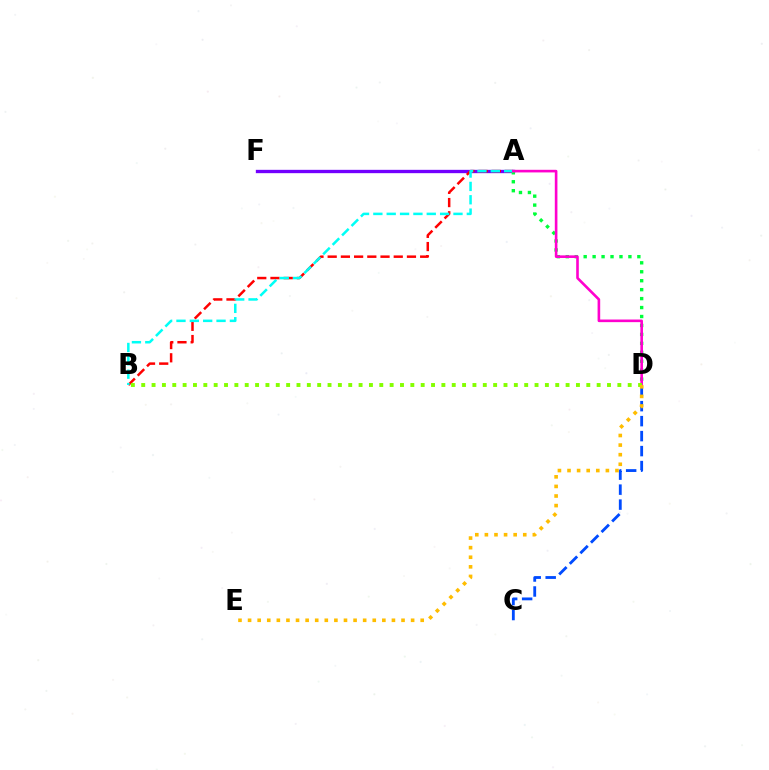{('A', 'F'): [{'color': '#7200ff', 'line_style': 'solid', 'thickness': 2.4}], ('C', 'D'): [{'color': '#004bff', 'line_style': 'dashed', 'thickness': 2.04}], ('A', 'B'): [{'color': '#ff0000', 'line_style': 'dashed', 'thickness': 1.79}, {'color': '#00fff6', 'line_style': 'dashed', 'thickness': 1.81}], ('A', 'D'): [{'color': '#00ff39', 'line_style': 'dotted', 'thickness': 2.43}, {'color': '#ff00cf', 'line_style': 'solid', 'thickness': 1.89}], ('B', 'D'): [{'color': '#84ff00', 'line_style': 'dotted', 'thickness': 2.81}], ('D', 'E'): [{'color': '#ffbd00', 'line_style': 'dotted', 'thickness': 2.61}]}